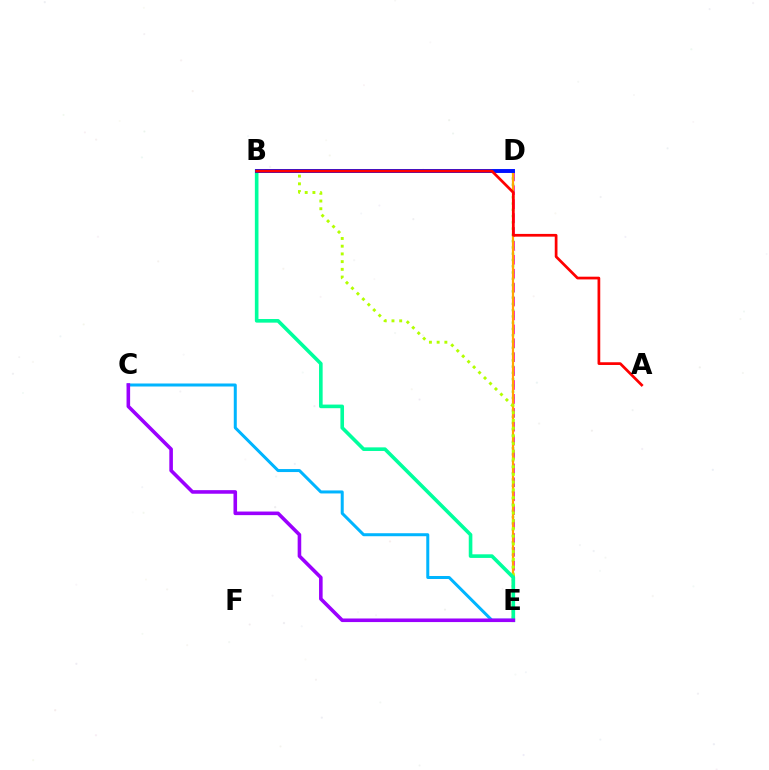{('D', 'E'): [{'color': '#ff00bd', 'line_style': 'dashed', 'thickness': 1.89}, {'color': '#08ff00', 'line_style': 'dotted', 'thickness': 1.7}, {'color': '#ffa500', 'line_style': 'solid', 'thickness': 1.6}], ('B', 'E'): [{'color': '#b3ff00', 'line_style': 'dotted', 'thickness': 2.1}, {'color': '#00ff9d', 'line_style': 'solid', 'thickness': 2.6}], ('C', 'E'): [{'color': '#00b5ff', 'line_style': 'solid', 'thickness': 2.17}, {'color': '#9b00ff', 'line_style': 'solid', 'thickness': 2.58}], ('B', 'D'): [{'color': '#0010ff', 'line_style': 'solid', 'thickness': 2.83}], ('A', 'B'): [{'color': '#ff0000', 'line_style': 'solid', 'thickness': 1.96}]}